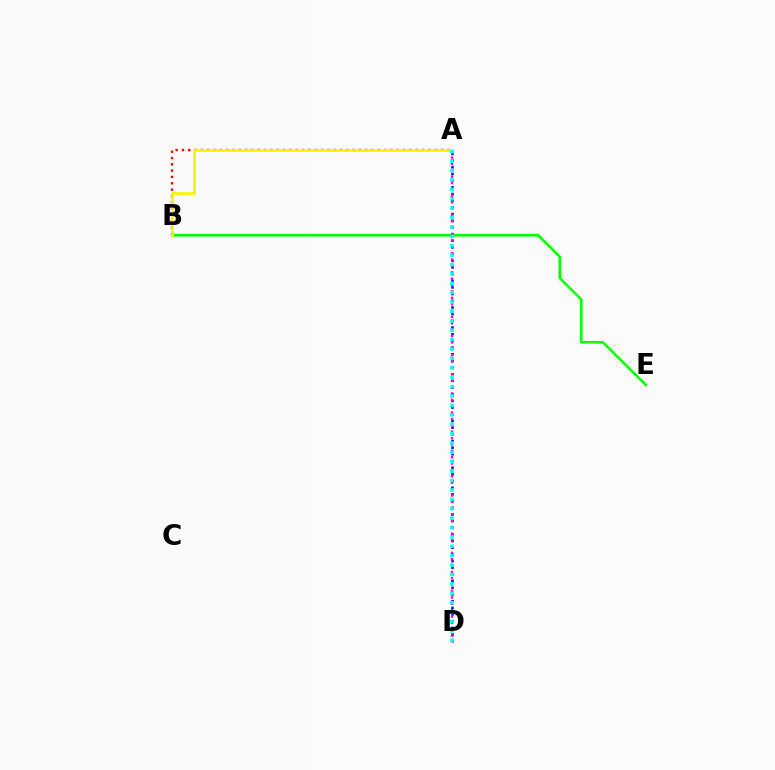{('A', 'D'): [{'color': '#0010ff', 'line_style': 'dotted', 'thickness': 1.81}, {'color': '#ee00ff', 'line_style': 'dotted', 'thickness': 1.73}, {'color': '#00fff6', 'line_style': 'dotted', 'thickness': 2.55}], ('A', 'B'): [{'color': '#ff0000', 'line_style': 'dotted', 'thickness': 1.72}, {'color': '#fcf500', 'line_style': 'solid', 'thickness': 1.95}], ('B', 'E'): [{'color': '#08ff00', 'line_style': 'solid', 'thickness': 1.82}]}